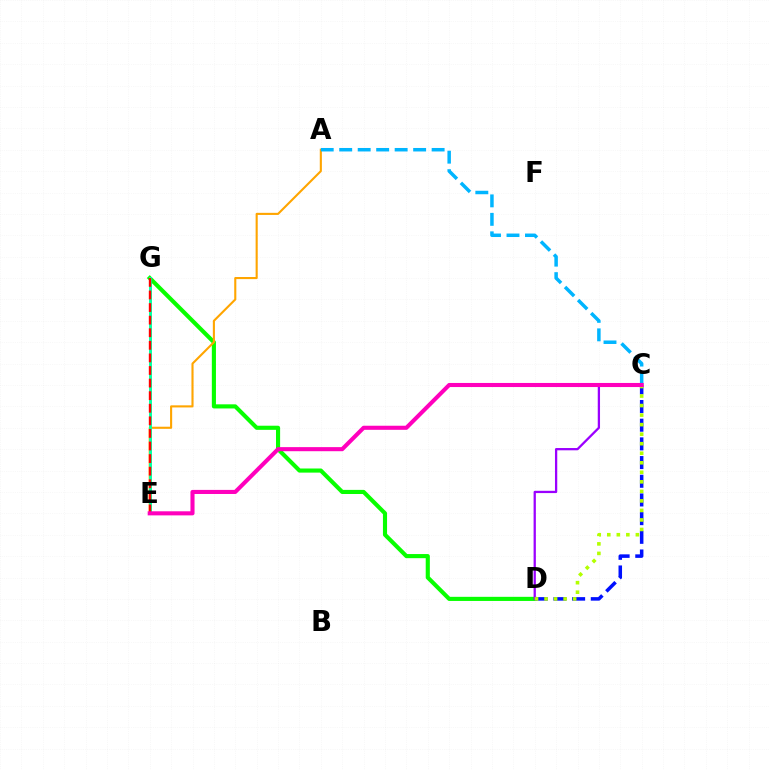{('D', 'G'): [{'color': '#08ff00', 'line_style': 'solid', 'thickness': 2.97}], ('A', 'E'): [{'color': '#ffa500', 'line_style': 'solid', 'thickness': 1.52}], ('A', 'C'): [{'color': '#00b5ff', 'line_style': 'dashed', 'thickness': 2.51}], ('C', 'D'): [{'color': '#0010ff', 'line_style': 'dashed', 'thickness': 2.54}, {'color': '#9b00ff', 'line_style': 'solid', 'thickness': 1.64}, {'color': '#b3ff00', 'line_style': 'dotted', 'thickness': 2.59}], ('E', 'G'): [{'color': '#00ff9d', 'line_style': 'solid', 'thickness': 2.1}, {'color': '#ff0000', 'line_style': 'dashed', 'thickness': 1.71}], ('C', 'E'): [{'color': '#ff00bd', 'line_style': 'solid', 'thickness': 2.94}]}